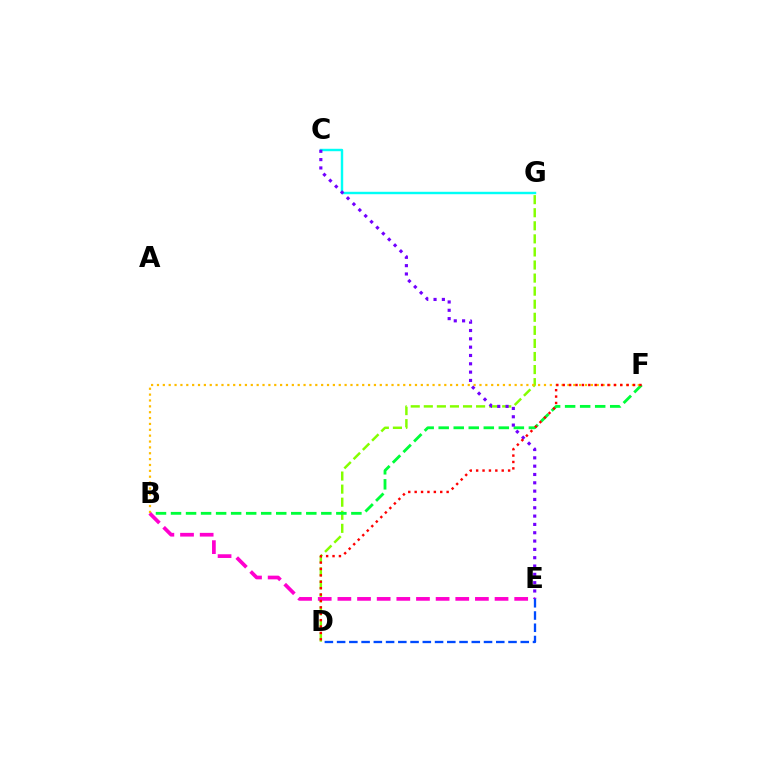{('D', 'G'): [{'color': '#84ff00', 'line_style': 'dashed', 'thickness': 1.78}], ('C', 'G'): [{'color': '#00fff6', 'line_style': 'solid', 'thickness': 1.75}], ('B', 'F'): [{'color': '#00ff39', 'line_style': 'dashed', 'thickness': 2.04}, {'color': '#ffbd00', 'line_style': 'dotted', 'thickness': 1.59}], ('B', 'E'): [{'color': '#ff00cf', 'line_style': 'dashed', 'thickness': 2.67}], ('D', 'E'): [{'color': '#004bff', 'line_style': 'dashed', 'thickness': 1.66}], ('C', 'E'): [{'color': '#7200ff', 'line_style': 'dotted', 'thickness': 2.26}], ('D', 'F'): [{'color': '#ff0000', 'line_style': 'dotted', 'thickness': 1.74}]}